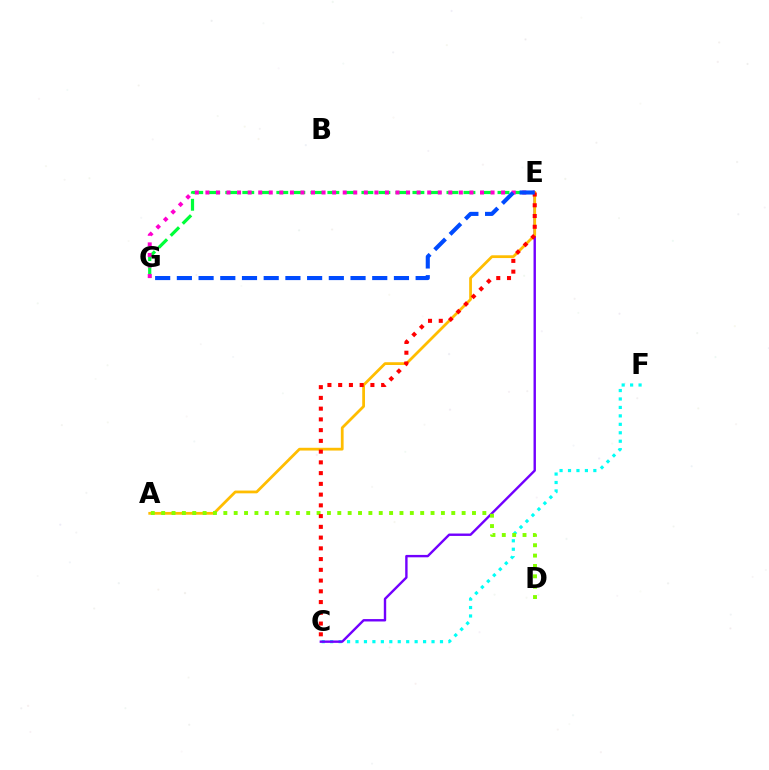{('C', 'F'): [{'color': '#00fff6', 'line_style': 'dotted', 'thickness': 2.29}], ('C', 'E'): [{'color': '#7200ff', 'line_style': 'solid', 'thickness': 1.73}, {'color': '#ff0000', 'line_style': 'dotted', 'thickness': 2.92}], ('A', 'E'): [{'color': '#ffbd00', 'line_style': 'solid', 'thickness': 1.99}], ('E', 'G'): [{'color': '#00ff39', 'line_style': 'dashed', 'thickness': 2.31}, {'color': '#ff00cf', 'line_style': 'dotted', 'thickness': 2.87}, {'color': '#004bff', 'line_style': 'dashed', 'thickness': 2.95}], ('A', 'D'): [{'color': '#84ff00', 'line_style': 'dotted', 'thickness': 2.82}]}